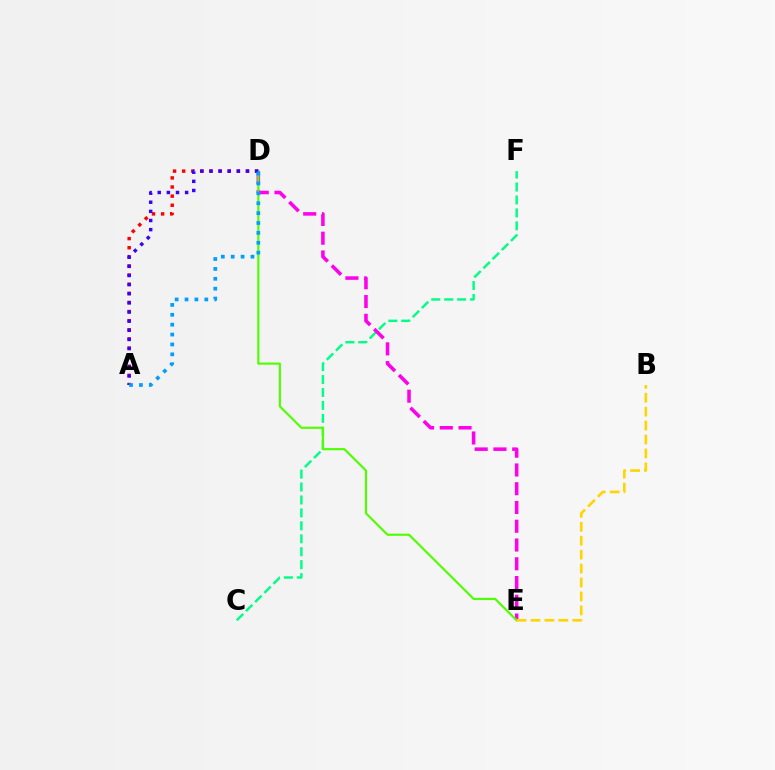{('A', 'D'): [{'color': '#ff0000', 'line_style': 'dotted', 'thickness': 2.48}, {'color': '#3700ff', 'line_style': 'dotted', 'thickness': 2.48}, {'color': '#009eff', 'line_style': 'dotted', 'thickness': 2.69}], ('C', 'F'): [{'color': '#00ff86', 'line_style': 'dashed', 'thickness': 1.76}], ('D', 'E'): [{'color': '#ff00ed', 'line_style': 'dashed', 'thickness': 2.55}, {'color': '#4fff00', 'line_style': 'solid', 'thickness': 1.55}], ('B', 'E'): [{'color': '#ffd500', 'line_style': 'dashed', 'thickness': 1.89}]}